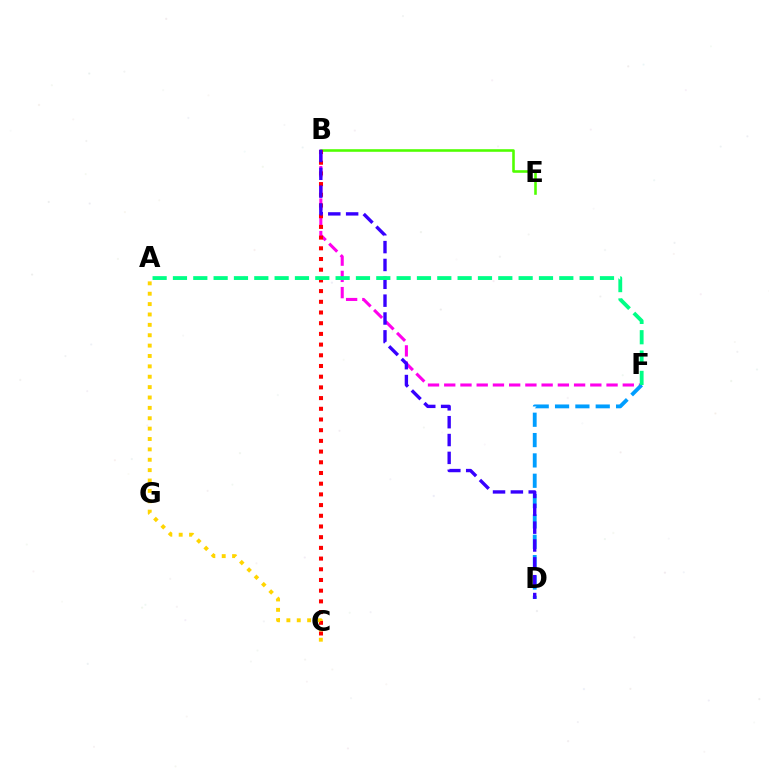{('B', 'E'): [{'color': '#4fff00', 'line_style': 'solid', 'thickness': 1.86}], ('B', 'F'): [{'color': '#ff00ed', 'line_style': 'dashed', 'thickness': 2.21}], ('D', 'F'): [{'color': '#009eff', 'line_style': 'dashed', 'thickness': 2.76}], ('B', 'C'): [{'color': '#ff0000', 'line_style': 'dotted', 'thickness': 2.91}], ('B', 'D'): [{'color': '#3700ff', 'line_style': 'dashed', 'thickness': 2.42}], ('A', 'C'): [{'color': '#ffd500', 'line_style': 'dotted', 'thickness': 2.82}], ('A', 'F'): [{'color': '#00ff86', 'line_style': 'dashed', 'thickness': 2.76}]}